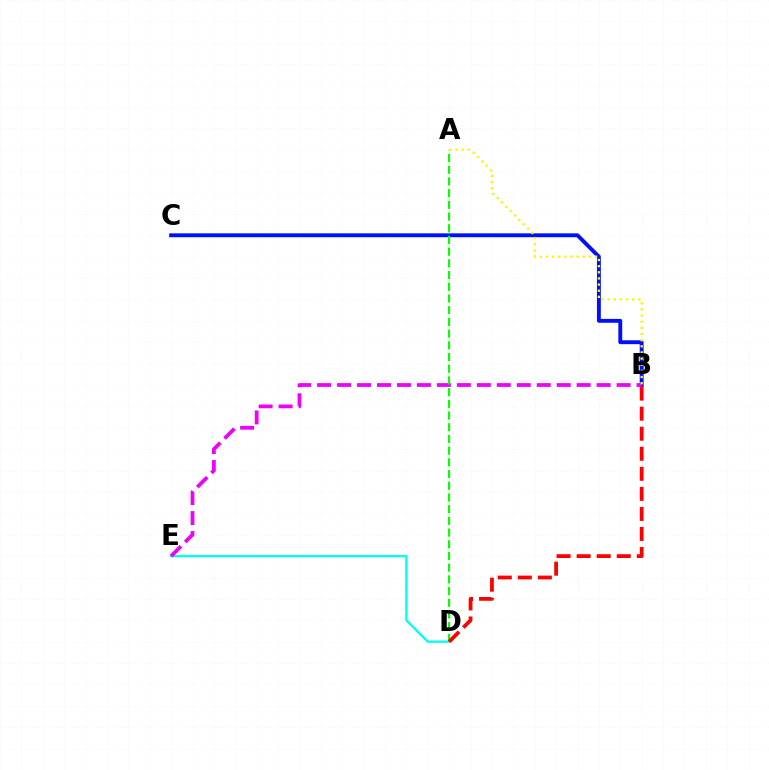{('D', 'E'): [{'color': '#00fff6', 'line_style': 'solid', 'thickness': 1.66}], ('B', 'C'): [{'color': '#0010ff', 'line_style': 'solid', 'thickness': 2.79}], ('B', 'E'): [{'color': '#ee00ff', 'line_style': 'dashed', 'thickness': 2.71}], ('A', 'D'): [{'color': '#08ff00', 'line_style': 'dashed', 'thickness': 1.59}], ('A', 'B'): [{'color': '#fcf500', 'line_style': 'dotted', 'thickness': 1.67}], ('B', 'D'): [{'color': '#ff0000', 'line_style': 'dashed', 'thickness': 2.72}]}